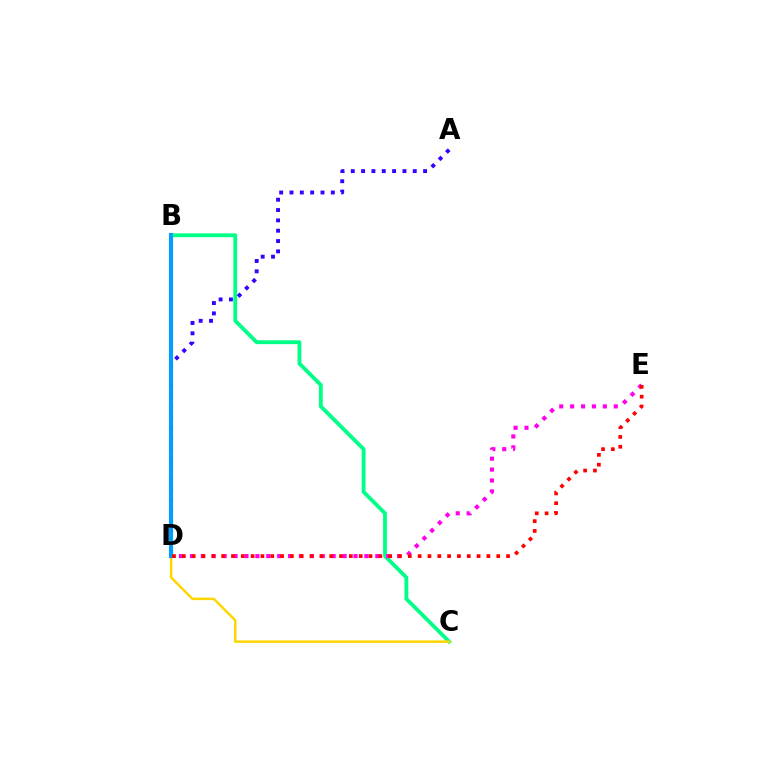{('B', 'D'): [{'color': '#4fff00', 'line_style': 'solid', 'thickness': 2.05}, {'color': '#009eff', 'line_style': 'solid', 'thickness': 2.95}], ('B', 'C'): [{'color': '#00ff86', 'line_style': 'solid', 'thickness': 2.74}], ('D', 'E'): [{'color': '#ff00ed', 'line_style': 'dotted', 'thickness': 2.96}, {'color': '#ff0000', 'line_style': 'dotted', 'thickness': 2.67}], ('A', 'D'): [{'color': '#3700ff', 'line_style': 'dotted', 'thickness': 2.81}], ('C', 'D'): [{'color': '#ffd500', 'line_style': 'solid', 'thickness': 1.78}]}